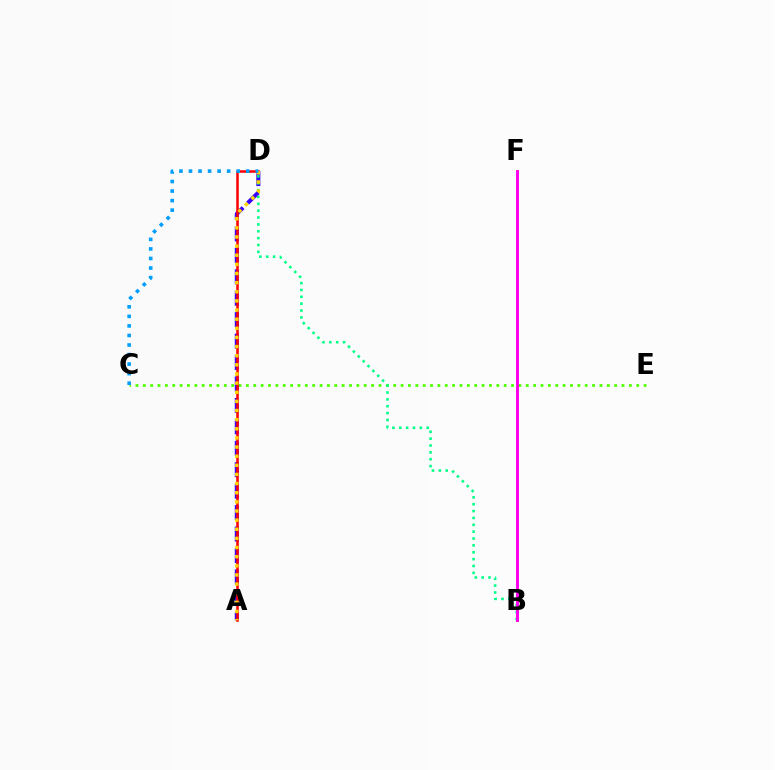{('A', 'D'): [{'color': '#3700ff', 'line_style': 'dashed', 'thickness': 2.91}, {'color': '#ff0000', 'line_style': 'solid', 'thickness': 1.83}, {'color': '#ffd500', 'line_style': 'dotted', 'thickness': 2.48}], ('C', 'E'): [{'color': '#4fff00', 'line_style': 'dotted', 'thickness': 2.0}], ('B', 'D'): [{'color': '#00ff86', 'line_style': 'dotted', 'thickness': 1.86}], ('B', 'F'): [{'color': '#ff00ed', 'line_style': 'solid', 'thickness': 2.13}], ('C', 'D'): [{'color': '#009eff', 'line_style': 'dotted', 'thickness': 2.59}]}